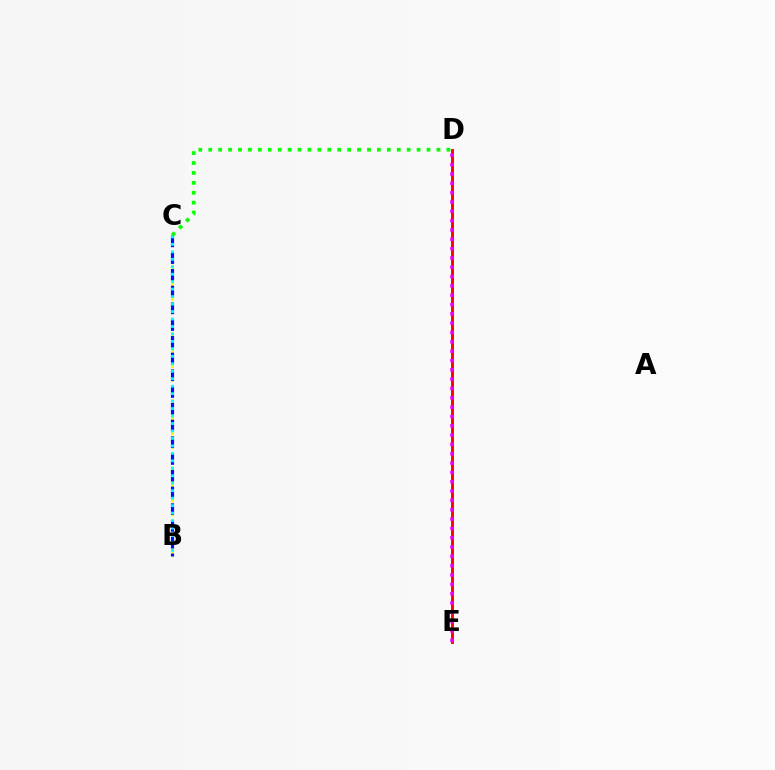{('D', 'E'): [{'color': '#ff0000', 'line_style': 'solid', 'thickness': 2.08}, {'color': '#ee00ff', 'line_style': 'dotted', 'thickness': 2.53}], ('B', 'C'): [{'color': '#fcf500', 'line_style': 'dashed', 'thickness': 1.83}, {'color': '#0010ff', 'line_style': 'dashed', 'thickness': 2.27}, {'color': '#00fff6', 'line_style': 'dotted', 'thickness': 2.03}], ('C', 'D'): [{'color': '#08ff00', 'line_style': 'dotted', 'thickness': 2.7}]}